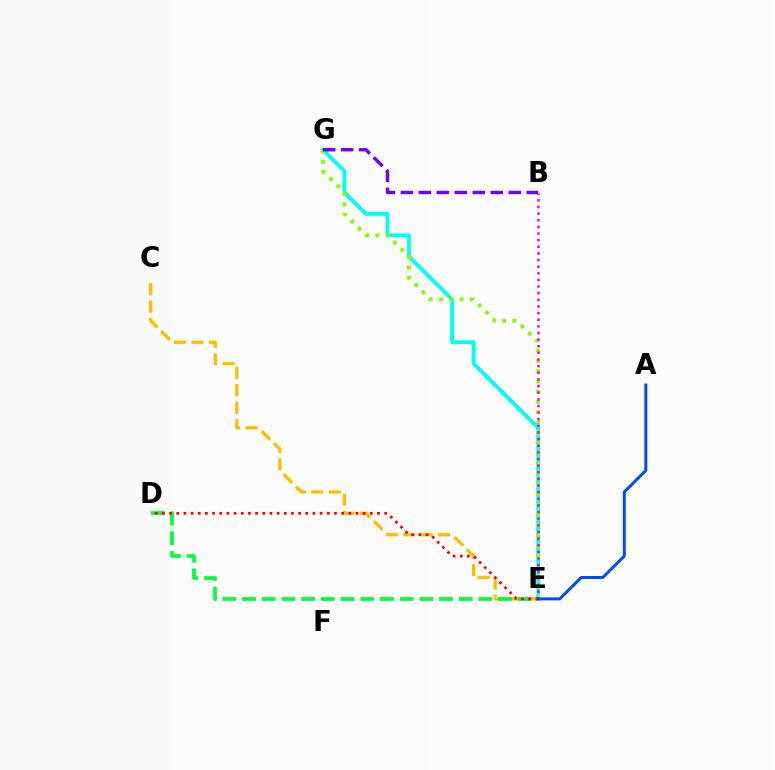{('E', 'G'): [{'color': '#00fff6', 'line_style': 'solid', 'thickness': 2.77}, {'color': '#84ff00', 'line_style': 'dotted', 'thickness': 2.79}], ('C', 'E'): [{'color': '#ffbd00', 'line_style': 'dashed', 'thickness': 2.37}], ('B', 'G'): [{'color': '#7200ff', 'line_style': 'dashed', 'thickness': 2.44}], ('D', 'E'): [{'color': '#00ff39', 'line_style': 'dashed', 'thickness': 2.67}, {'color': '#ff0000', 'line_style': 'dotted', 'thickness': 1.95}], ('B', 'E'): [{'color': '#ff00cf', 'line_style': 'dotted', 'thickness': 1.8}], ('A', 'E'): [{'color': '#004bff', 'line_style': 'solid', 'thickness': 2.15}]}